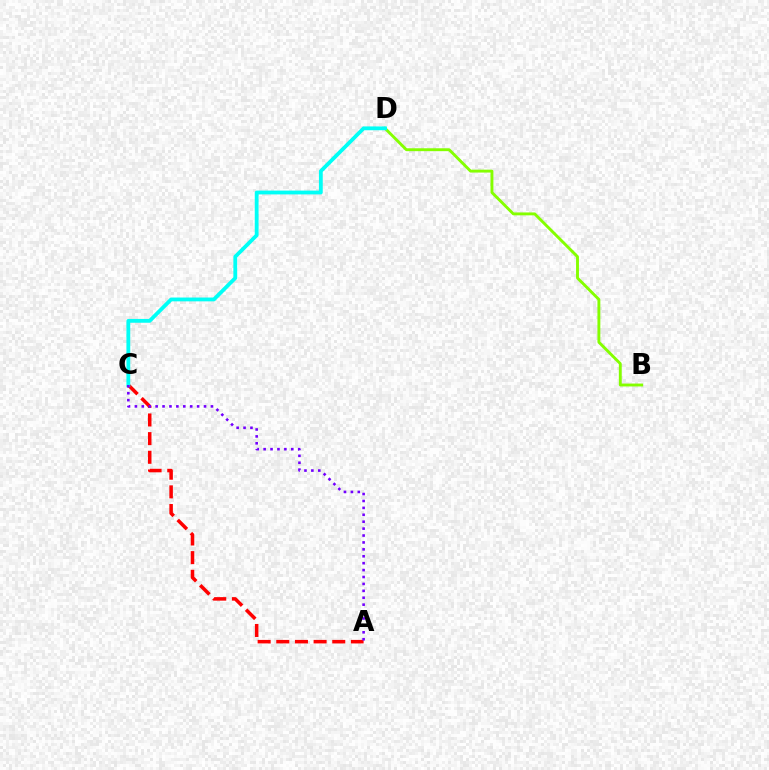{('B', 'D'): [{'color': '#84ff00', 'line_style': 'solid', 'thickness': 2.08}], ('A', 'C'): [{'color': '#ff0000', 'line_style': 'dashed', 'thickness': 2.53}, {'color': '#7200ff', 'line_style': 'dotted', 'thickness': 1.88}], ('C', 'D'): [{'color': '#00fff6', 'line_style': 'solid', 'thickness': 2.75}]}